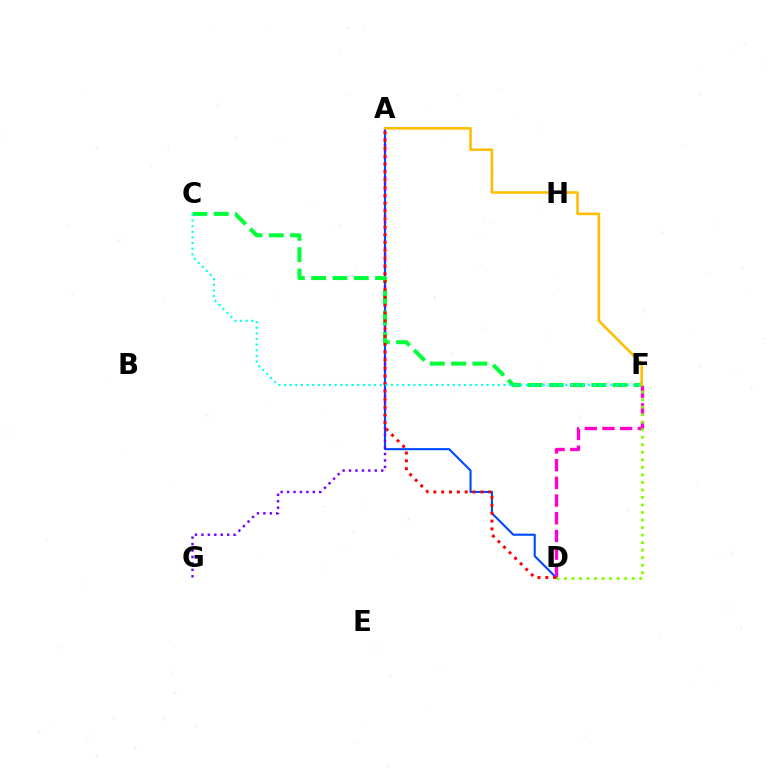{('A', 'D'): [{'color': '#004bff', 'line_style': 'solid', 'thickness': 1.52}, {'color': '#ff0000', 'line_style': 'dotted', 'thickness': 2.13}], ('A', 'G'): [{'color': '#7200ff', 'line_style': 'dotted', 'thickness': 1.75}], ('D', 'F'): [{'color': '#ff00cf', 'line_style': 'dashed', 'thickness': 2.41}, {'color': '#84ff00', 'line_style': 'dotted', 'thickness': 2.05}], ('C', 'F'): [{'color': '#00ff39', 'line_style': 'dashed', 'thickness': 2.89}, {'color': '#00fff6', 'line_style': 'dotted', 'thickness': 1.53}], ('A', 'F'): [{'color': '#ffbd00', 'line_style': 'solid', 'thickness': 1.84}]}